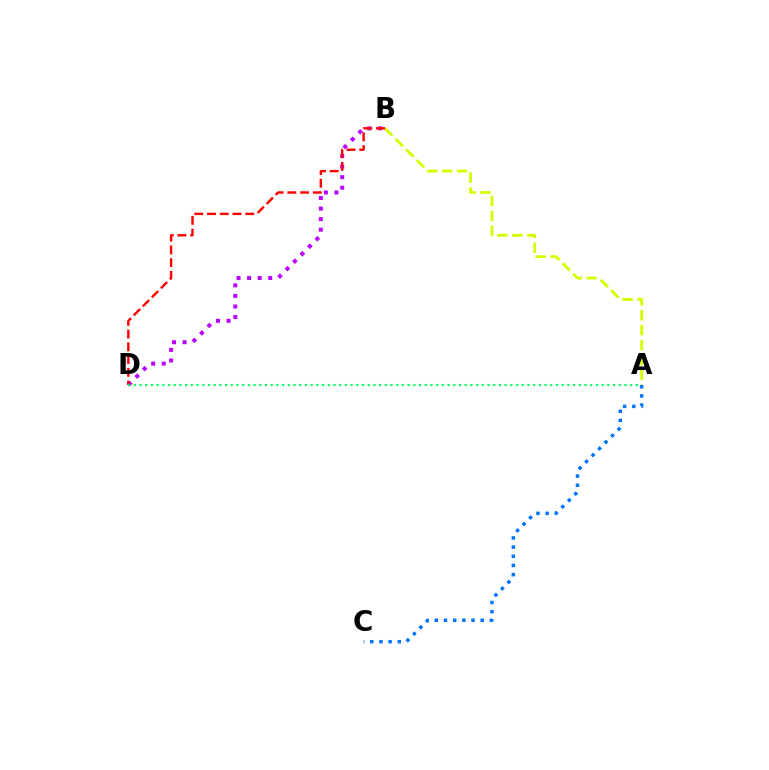{('B', 'D'): [{'color': '#b900ff', 'line_style': 'dotted', 'thickness': 2.87}, {'color': '#ff0000', 'line_style': 'dashed', 'thickness': 1.73}], ('A', 'B'): [{'color': '#d1ff00', 'line_style': 'dashed', 'thickness': 2.03}], ('A', 'D'): [{'color': '#00ff5c', 'line_style': 'dotted', 'thickness': 1.55}], ('A', 'C'): [{'color': '#0074ff', 'line_style': 'dotted', 'thickness': 2.49}]}